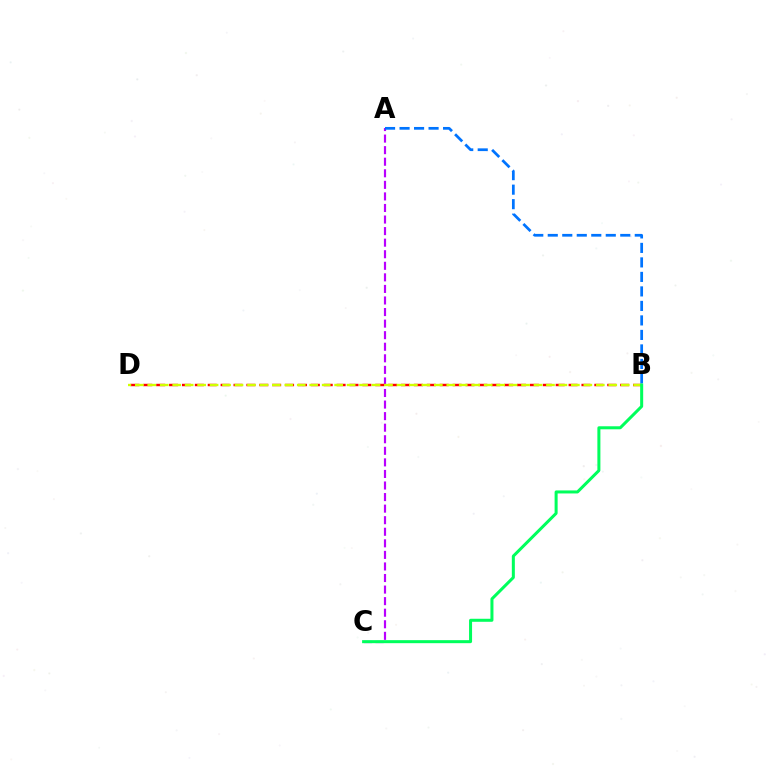{('A', 'C'): [{'color': '#b900ff', 'line_style': 'dashed', 'thickness': 1.57}], ('B', 'D'): [{'color': '#ff0000', 'line_style': 'dashed', 'thickness': 1.75}, {'color': '#d1ff00', 'line_style': 'dashed', 'thickness': 1.69}], ('A', 'B'): [{'color': '#0074ff', 'line_style': 'dashed', 'thickness': 1.97}], ('B', 'C'): [{'color': '#00ff5c', 'line_style': 'solid', 'thickness': 2.17}]}